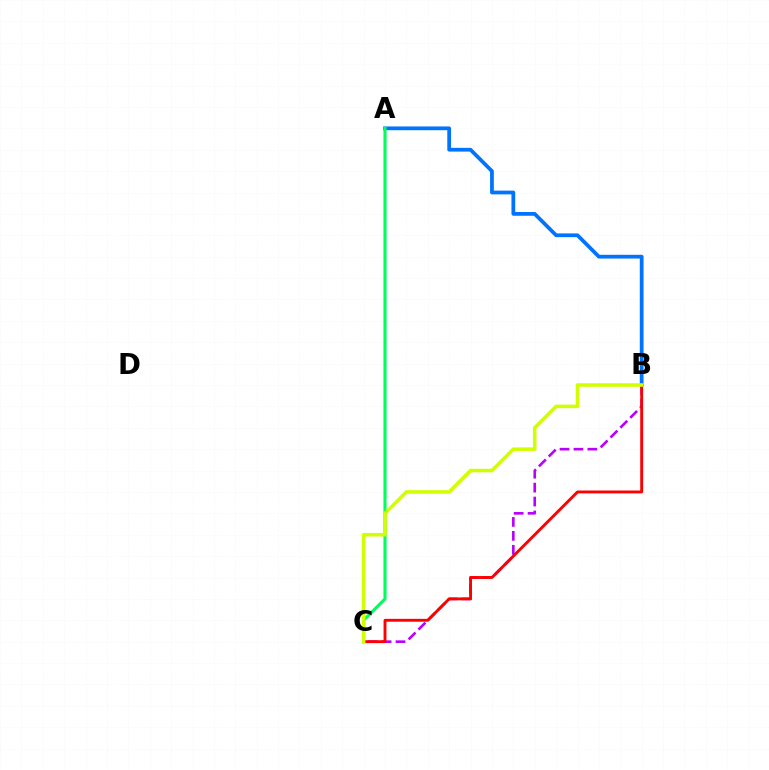{('A', 'B'): [{'color': '#0074ff', 'line_style': 'solid', 'thickness': 2.71}], ('B', 'C'): [{'color': '#b900ff', 'line_style': 'dashed', 'thickness': 1.89}, {'color': '#ff0000', 'line_style': 'solid', 'thickness': 2.07}, {'color': '#d1ff00', 'line_style': 'solid', 'thickness': 2.56}], ('A', 'C'): [{'color': '#00ff5c', 'line_style': 'solid', 'thickness': 2.24}]}